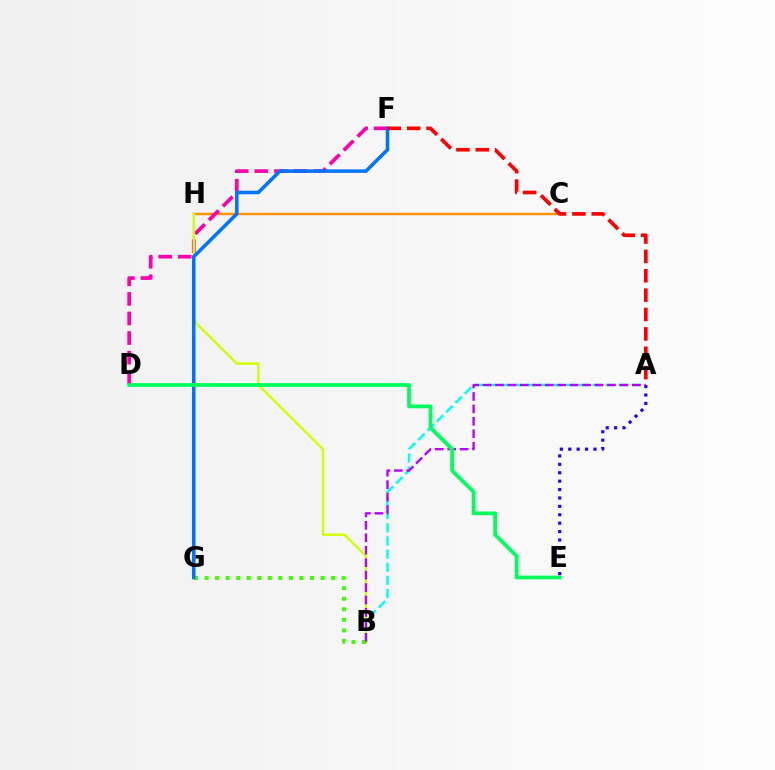{('A', 'B'): [{'color': '#00fff6', 'line_style': 'dashed', 'thickness': 1.78}, {'color': '#b900ff', 'line_style': 'dashed', 'thickness': 1.69}], ('C', 'H'): [{'color': '#ff9400', 'line_style': 'solid', 'thickness': 1.79}], ('D', 'F'): [{'color': '#ff00ac', 'line_style': 'dashed', 'thickness': 2.66}], ('B', 'H'): [{'color': '#d1ff00', 'line_style': 'solid', 'thickness': 1.71}], ('B', 'G'): [{'color': '#3dff00', 'line_style': 'dotted', 'thickness': 2.87}], ('A', 'E'): [{'color': '#2500ff', 'line_style': 'dotted', 'thickness': 2.28}], ('F', 'G'): [{'color': '#0074ff', 'line_style': 'solid', 'thickness': 2.54}], ('D', 'E'): [{'color': '#00ff5c', 'line_style': 'solid', 'thickness': 2.71}], ('A', 'F'): [{'color': '#ff0000', 'line_style': 'dashed', 'thickness': 2.63}]}